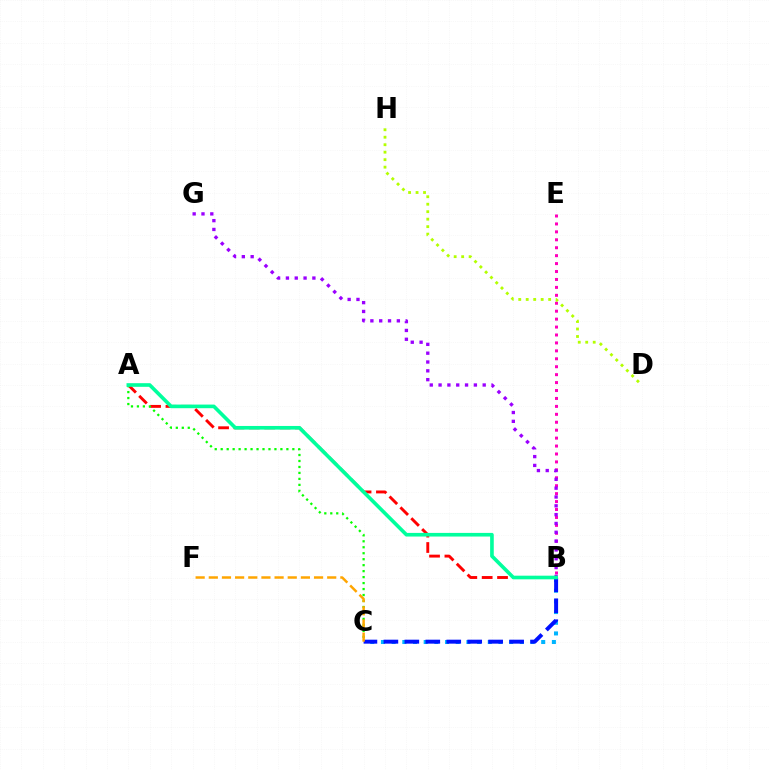{('B', 'C'): [{'color': '#00b5ff', 'line_style': 'dotted', 'thickness': 2.9}, {'color': '#0010ff', 'line_style': 'dashed', 'thickness': 2.85}], ('B', 'E'): [{'color': '#ff00bd', 'line_style': 'dotted', 'thickness': 2.16}], ('B', 'G'): [{'color': '#9b00ff', 'line_style': 'dotted', 'thickness': 2.4}], ('A', 'B'): [{'color': '#ff0000', 'line_style': 'dashed', 'thickness': 2.09}, {'color': '#00ff9d', 'line_style': 'solid', 'thickness': 2.61}], ('A', 'C'): [{'color': '#08ff00', 'line_style': 'dotted', 'thickness': 1.62}], ('D', 'H'): [{'color': '#b3ff00', 'line_style': 'dotted', 'thickness': 2.03}], ('C', 'F'): [{'color': '#ffa500', 'line_style': 'dashed', 'thickness': 1.79}]}